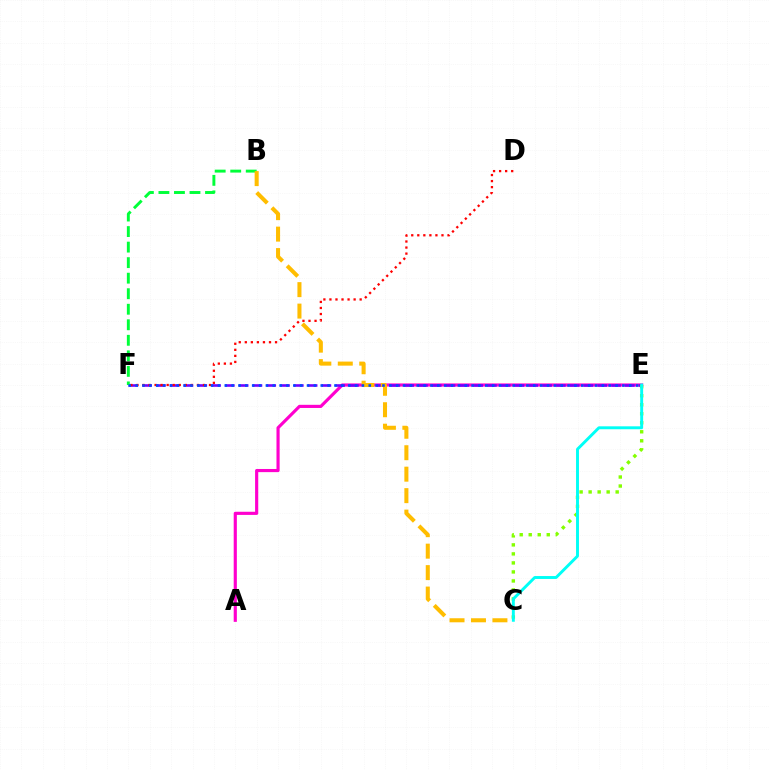{('A', 'E'): [{'color': '#ff00cf', 'line_style': 'solid', 'thickness': 2.27}], ('E', 'F'): [{'color': '#7200ff', 'line_style': 'dashed', 'thickness': 1.87}, {'color': '#004bff', 'line_style': 'dotted', 'thickness': 1.86}], ('D', 'F'): [{'color': '#ff0000', 'line_style': 'dotted', 'thickness': 1.64}], ('B', 'F'): [{'color': '#00ff39', 'line_style': 'dashed', 'thickness': 2.11}], ('C', 'E'): [{'color': '#84ff00', 'line_style': 'dotted', 'thickness': 2.45}, {'color': '#00fff6', 'line_style': 'solid', 'thickness': 2.1}], ('B', 'C'): [{'color': '#ffbd00', 'line_style': 'dashed', 'thickness': 2.92}]}